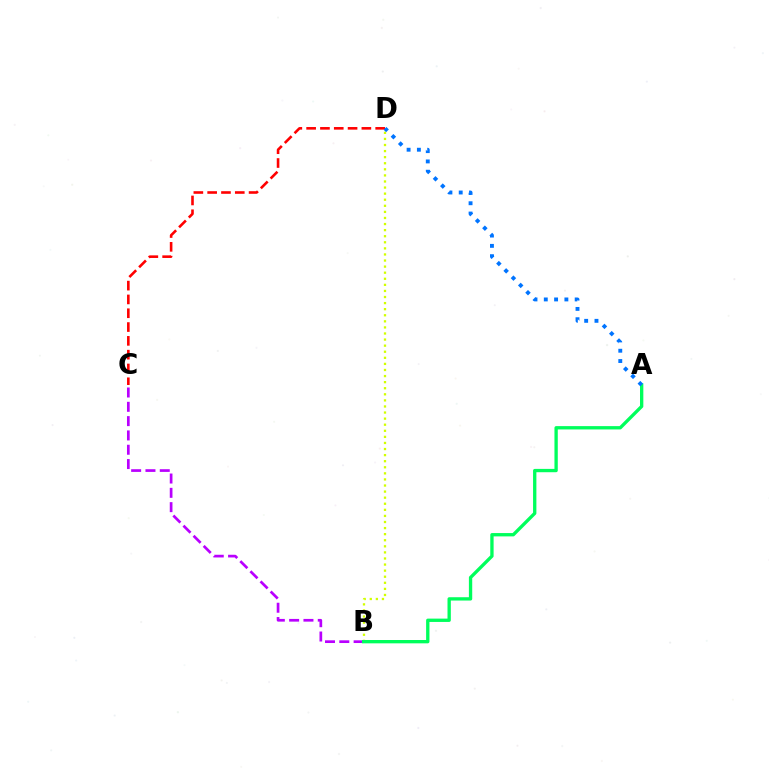{('B', 'D'): [{'color': '#d1ff00', 'line_style': 'dotted', 'thickness': 1.65}], ('C', 'D'): [{'color': '#ff0000', 'line_style': 'dashed', 'thickness': 1.88}], ('B', 'C'): [{'color': '#b900ff', 'line_style': 'dashed', 'thickness': 1.94}], ('A', 'B'): [{'color': '#00ff5c', 'line_style': 'solid', 'thickness': 2.4}], ('A', 'D'): [{'color': '#0074ff', 'line_style': 'dotted', 'thickness': 2.8}]}